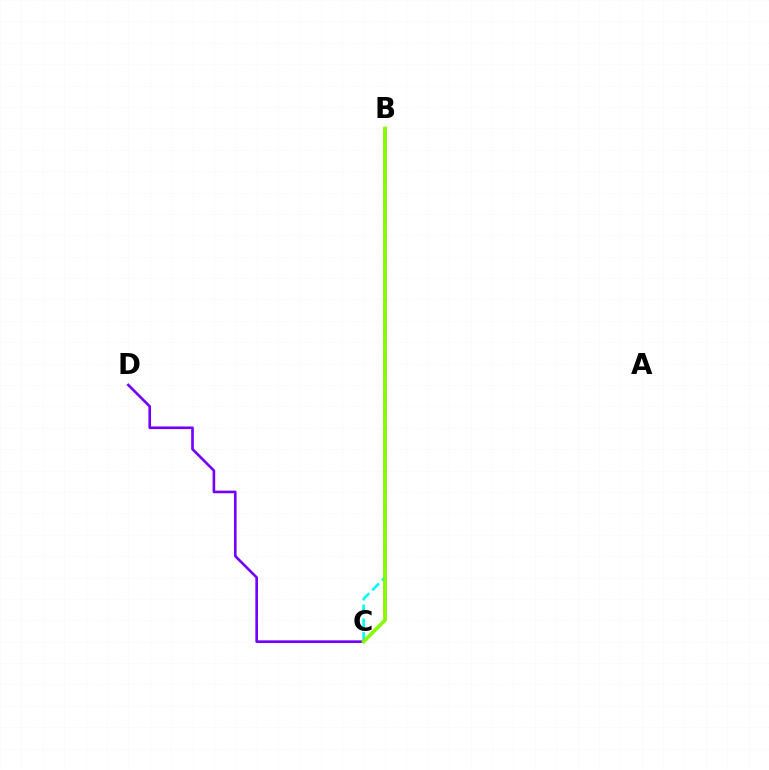{('B', 'C'): [{'color': '#00fff6', 'line_style': 'dashed', 'thickness': 1.87}, {'color': '#ff0000', 'line_style': 'solid', 'thickness': 1.95}, {'color': '#84ff00', 'line_style': 'solid', 'thickness': 2.53}], ('C', 'D'): [{'color': '#7200ff', 'line_style': 'solid', 'thickness': 1.9}]}